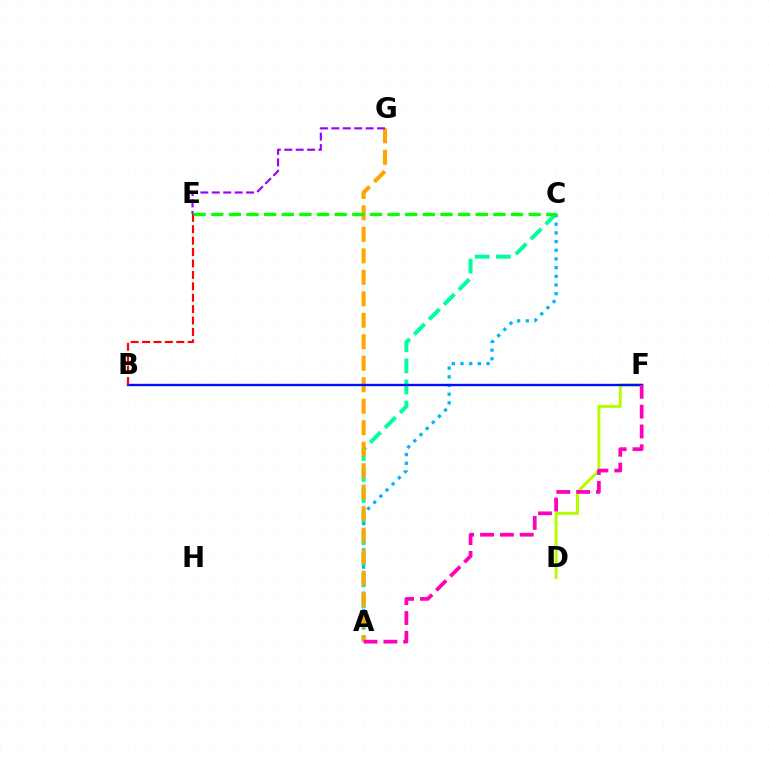{('D', 'F'): [{'color': '#b3ff00', 'line_style': 'solid', 'thickness': 2.15}], ('A', 'C'): [{'color': '#00ff9d', 'line_style': 'dashed', 'thickness': 2.86}, {'color': '#00b5ff', 'line_style': 'dotted', 'thickness': 2.36}], ('A', 'G'): [{'color': '#ffa500', 'line_style': 'dashed', 'thickness': 2.92}], ('B', 'F'): [{'color': '#0010ff', 'line_style': 'solid', 'thickness': 1.7}], ('A', 'F'): [{'color': '#ff00bd', 'line_style': 'dashed', 'thickness': 2.69}], ('B', 'E'): [{'color': '#ff0000', 'line_style': 'dashed', 'thickness': 1.55}], ('C', 'E'): [{'color': '#08ff00', 'line_style': 'dashed', 'thickness': 2.4}], ('E', 'G'): [{'color': '#9b00ff', 'line_style': 'dashed', 'thickness': 1.55}]}